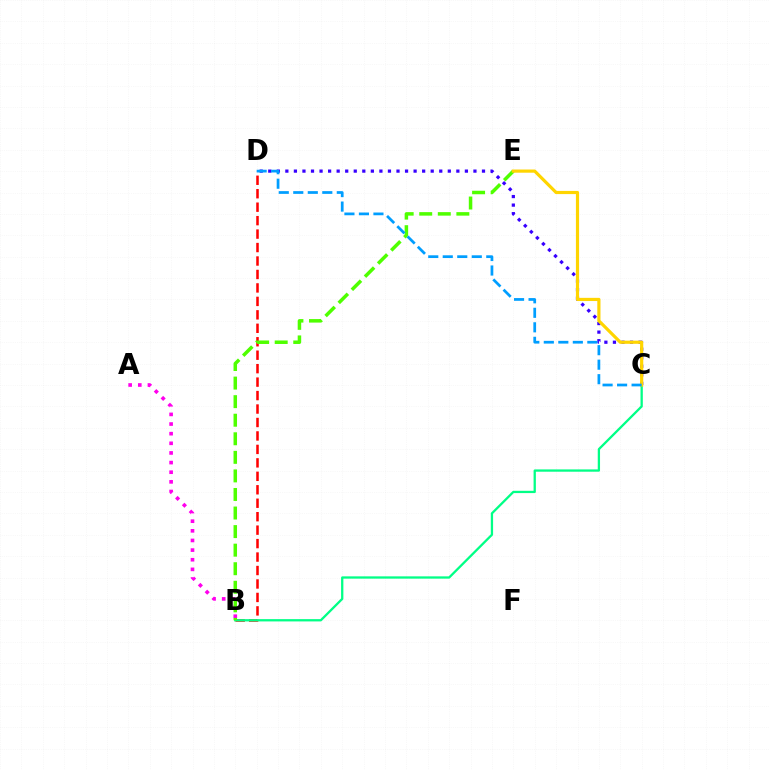{('B', 'D'): [{'color': '#ff0000', 'line_style': 'dashed', 'thickness': 1.83}], ('B', 'C'): [{'color': '#00ff86', 'line_style': 'solid', 'thickness': 1.65}], ('C', 'D'): [{'color': '#3700ff', 'line_style': 'dotted', 'thickness': 2.32}, {'color': '#009eff', 'line_style': 'dashed', 'thickness': 1.97}], ('A', 'B'): [{'color': '#ff00ed', 'line_style': 'dotted', 'thickness': 2.62}], ('B', 'E'): [{'color': '#4fff00', 'line_style': 'dashed', 'thickness': 2.52}], ('C', 'E'): [{'color': '#ffd500', 'line_style': 'solid', 'thickness': 2.29}]}